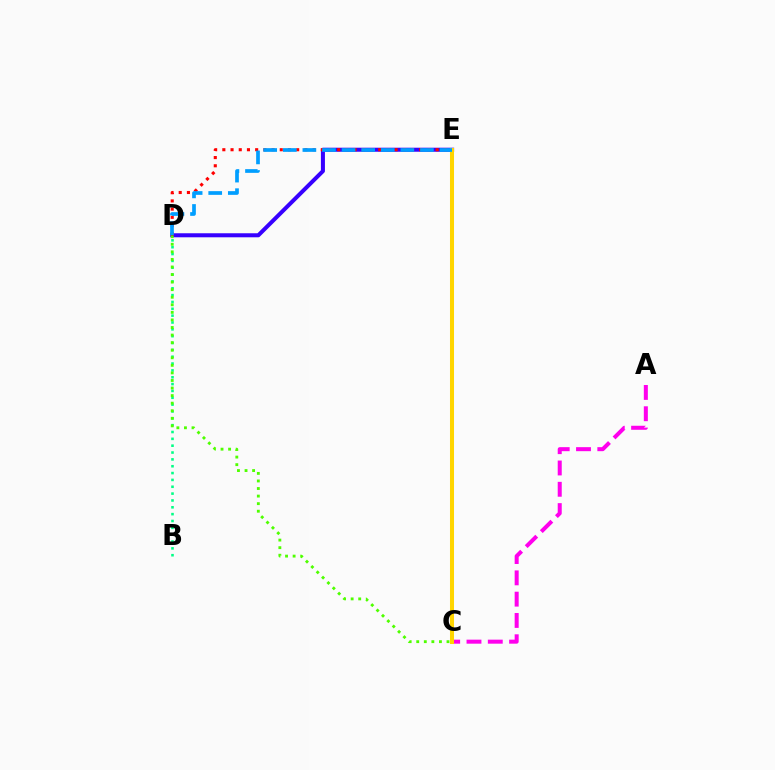{('D', 'E'): [{'color': '#3700ff', 'line_style': 'solid', 'thickness': 2.9}, {'color': '#ff0000', 'line_style': 'dotted', 'thickness': 2.23}, {'color': '#009eff', 'line_style': 'dashed', 'thickness': 2.66}], ('B', 'D'): [{'color': '#00ff86', 'line_style': 'dotted', 'thickness': 1.86}], ('C', 'D'): [{'color': '#4fff00', 'line_style': 'dotted', 'thickness': 2.06}], ('A', 'C'): [{'color': '#ff00ed', 'line_style': 'dashed', 'thickness': 2.89}], ('C', 'E'): [{'color': '#ffd500', 'line_style': 'solid', 'thickness': 2.91}]}